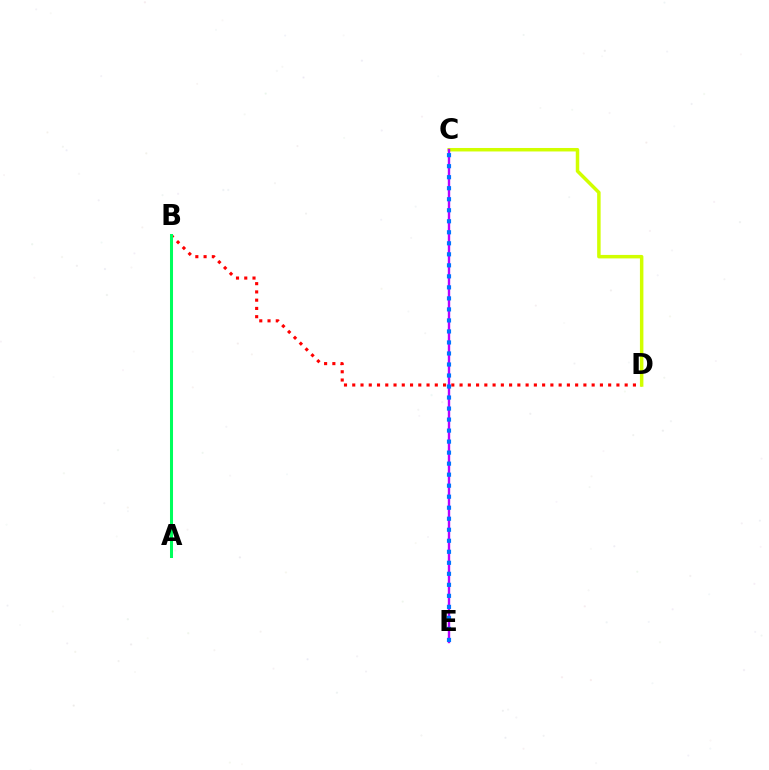{('B', 'D'): [{'color': '#ff0000', 'line_style': 'dotted', 'thickness': 2.24}], ('C', 'D'): [{'color': '#d1ff00', 'line_style': 'solid', 'thickness': 2.51}], ('C', 'E'): [{'color': '#b900ff', 'line_style': 'solid', 'thickness': 1.72}, {'color': '#0074ff', 'line_style': 'dotted', 'thickness': 2.99}], ('A', 'B'): [{'color': '#00ff5c', 'line_style': 'solid', 'thickness': 2.18}]}